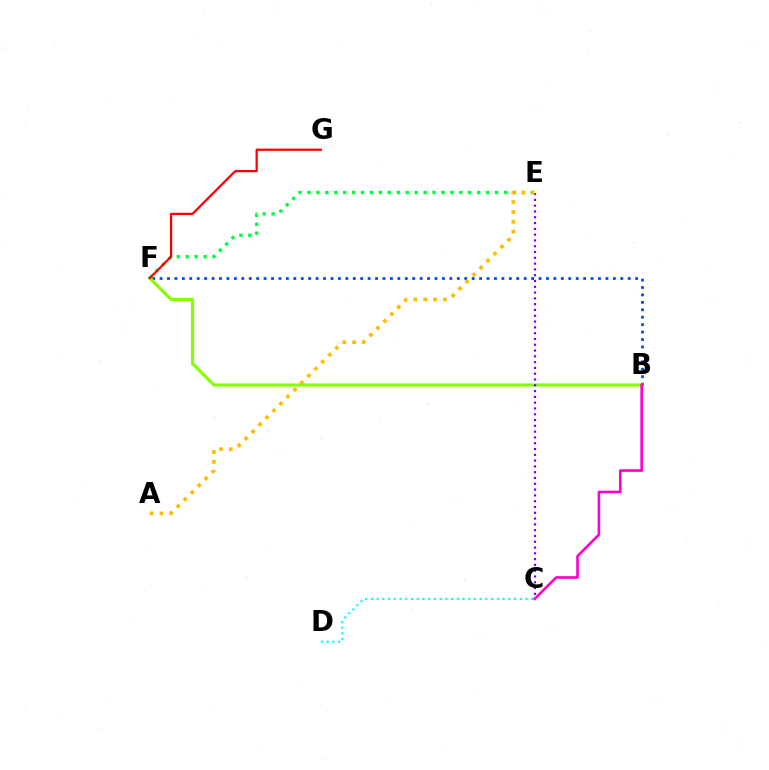{('B', 'F'): [{'color': '#004bff', 'line_style': 'dotted', 'thickness': 2.02}, {'color': '#84ff00', 'line_style': 'solid', 'thickness': 2.28}], ('C', 'E'): [{'color': '#7200ff', 'line_style': 'dotted', 'thickness': 1.57}], ('C', 'D'): [{'color': '#00fff6', 'line_style': 'dotted', 'thickness': 1.56}], ('E', 'F'): [{'color': '#00ff39', 'line_style': 'dotted', 'thickness': 2.43}], ('A', 'E'): [{'color': '#ffbd00', 'line_style': 'dotted', 'thickness': 2.68}], ('B', 'C'): [{'color': '#ff00cf', 'line_style': 'solid', 'thickness': 1.88}], ('F', 'G'): [{'color': '#ff0000', 'line_style': 'solid', 'thickness': 1.61}]}